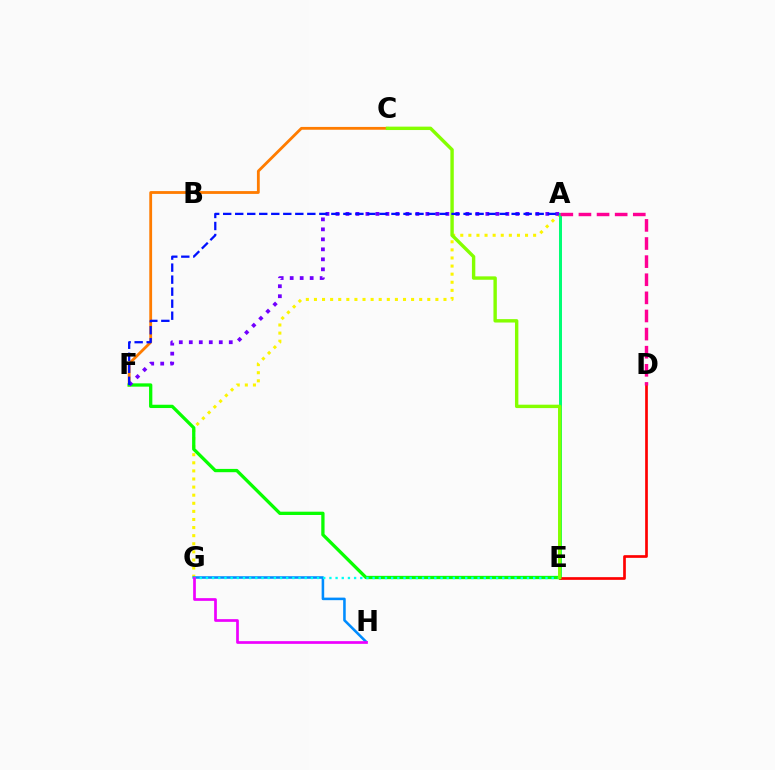{('C', 'F'): [{'color': '#ff7c00', 'line_style': 'solid', 'thickness': 2.03}], ('A', 'G'): [{'color': '#fcf500', 'line_style': 'dotted', 'thickness': 2.2}], ('G', 'H'): [{'color': '#008cff', 'line_style': 'solid', 'thickness': 1.84}, {'color': '#ee00ff', 'line_style': 'solid', 'thickness': 1.95}], ('E', 'F'): [{'color': '#08ff00', 'line_style': 'solid', 'thickness': 2.37}], ('A', 'F'): [{'color': '#7200ff', 'line_style': 'dotted', 'thickness': 2.72}, {'color': '#0010ff', 'line_style': 'dashed', 'thickness': 1.63}], ('A', 'E'): [{'color': '#00ff74', 'line_style': 'solid', 'thickness': 2.15}], ('D', 'E'): [{'color': '#ff0000', 'line_style': 'solid', 'thickness': 1.94}], ('A', 'D'): [{'color': '#ff0094', 'line_style': 'dashed', 'thickness': 2.46}], ('E', 'G'): [{'color': '#00fff6', 'line_style': 'dotted', 'thickness': 1.68}], ('C', 'E'): [{'color': '#84ff00', 'line_style': 'solid', 'thickness': 2.45}]}